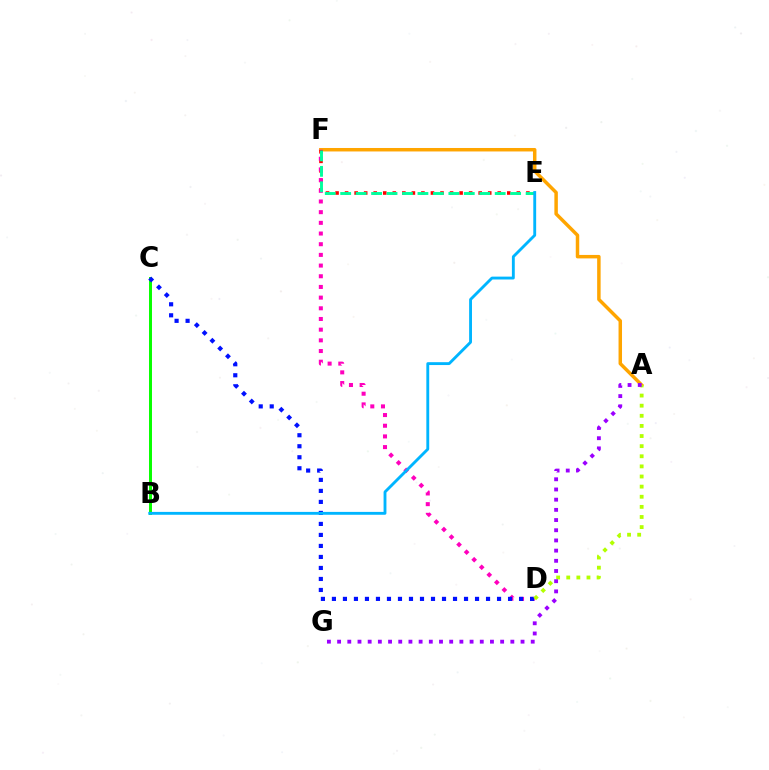{('B', 'C'): [{'color': '#08ff00', 'line_style': 'solid', 'thickness': 2.14}], ('A', 'F'): [{'color': '#ffa500', 'line_style': 'solid', 'thickness': 2.5}], ('E', 'F'): [{'color': '#ff0000', 'line_style': 'dotted', 'thickness': 2.59}, {'color': '#00ff9d', 'line_style': 'dashed', 'thickness': 2.1}], ('D', 'F'): [{'color': '#ff00bd', 'line_style': 'dotted', 'thickness': 2.9}], ('C', 'D'): [{'color': '#0010ff', 'line_style': 'dotted', 'thickness': 2.99}], ('B', 'E'): [{'color': '#00b5ff', 'line_style': 'solid', 'thickness': 2.06}], ('A', 'D'): [{'color': '#b3ff00', 'line_style': 'dotted', 'thickness': 2.75}], ('A', 'G'): [{'color': '#9b00ff', 'line_style': 'dotted', 'thickness': 2.77}]}